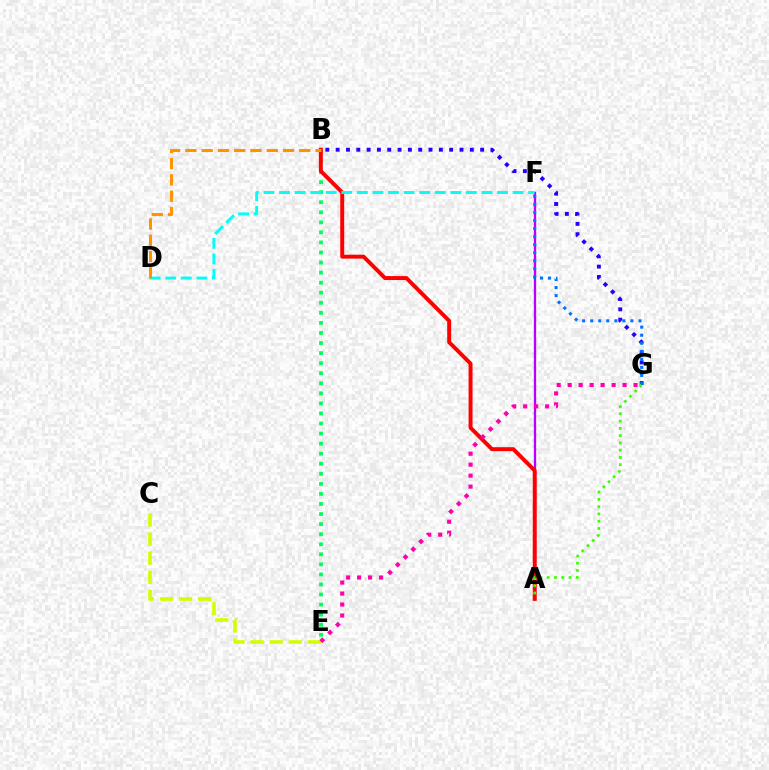{('B', 'E'): [{'color': '#00ff5c', 'line_style': 'dotted', 'thickness': 2.73}], ('A', 'F'): [{'color': '#b900ff', 'line_style': 'solid', 'thickness': 1.66}], ('A', 'B'): [{'color': '#ff0000', 'line_style': 'solid', 'thickness': 2.84}], ('D', 'F'): [{'color': '#00fff6', 'line_style': 'dashed', 'thickness': 2.12}], ('B', 'G'): [{'color': '#2500ff', 'line_style': 'dotted', 'thickness': 2.8}], ('F', 'G'): [{'color': '#0074ff', 'line_style': 'dotted', 'thickness': 2.19}], ('B', 'D'): [{'color': '#ff9400', 'line_style': 'dashed', 'thickness': 2.21}], ('A', 'G'): [{'color': '#3dff00', 'line_style': 'dotted', 'thickness': 1.97}], ('C', 'E'): [{'color': '#d1ff00', 'line_style': 'dashed', 'thickness': 2.59}], ('E', 'G'): [{'color': '#ff00ac', 'line_style': 'dotted', 'thickness': 2.98}]}